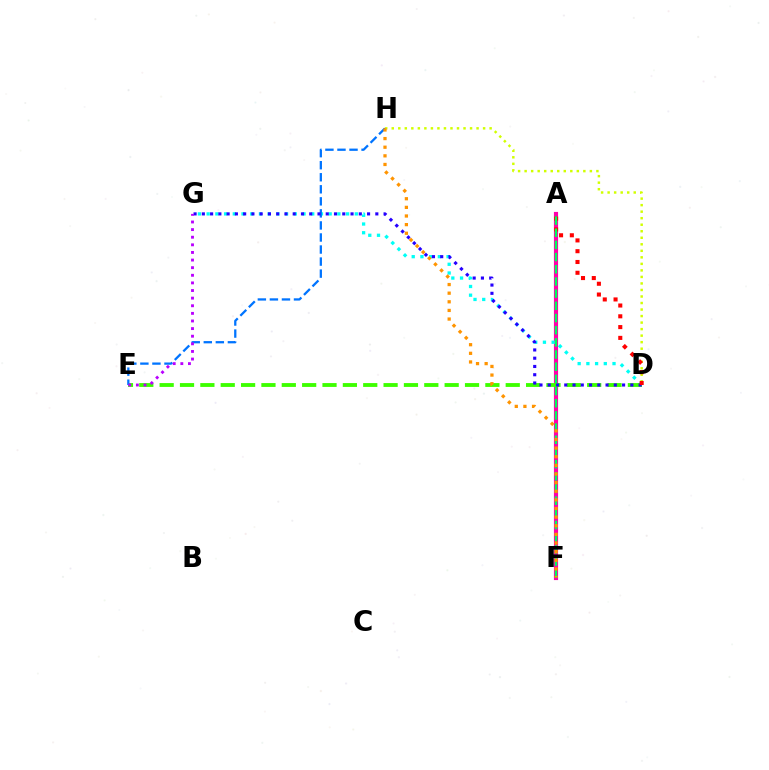{('A', 'F'): [{'color': '#ff00ac', 'line_style': 'solid', 'thickness': 2.99}, {'color': '#00ff5c', 'line_style': 'dashed', 'thickness': 1.65}], ('D', 'H'): [{'color': '#d1ff00', 'line_style': 'dotted', 'thickness': 1.77}], ('D', 'G'): [{'color': '#00fff6', 'line_style': 'dotted', 'thickness': 2.37}, {'color': '#2500ff', 'line_style': 'dotted', 'thickness': 2.24}], ('D', 'E'): [{'color': '#3dff00', 'line_style': 'dashed', 'thickness': 2.77}], ('E', 'H'): [{'color': '#0074ff', 'line_style': 'dashed', 'thickness': 1.64}], ('A', 'D'): [{'color': '#ff0000', 'line_style': 'dotted', 'thickness': 2.93}], ('E', 'G'): [{'color': '#b900ff', 'line_style': 'dotted', 'thickness': 2.07}], ('F', 'H'): [{'color': '#ff9400', 'line_style': 'dotted', 'thickness': 2.34}]}